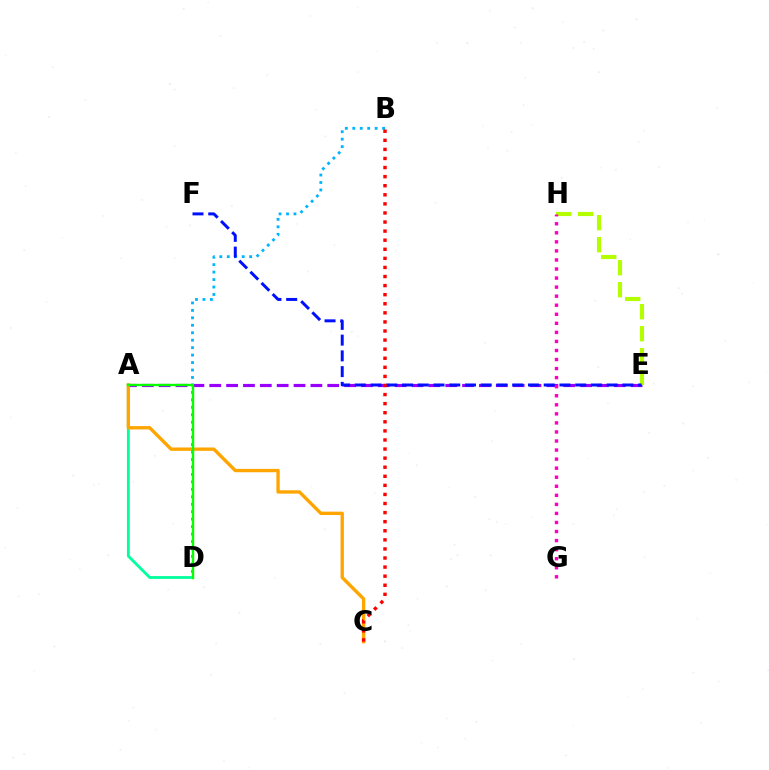{('A', 'E'): [{'color': '#9b00ff', 'line_style': 'dashed', 'thickness': 2.29}], ('A', 'D'): [{'color': '#00ff9d', 'line_style': 'solid', 'thickness': 2.02}, {'color': '#08ff00', 'line_style': 'solid', 'thickness': 1.72}], ('E', 'H'): [{'color': '#b3ff00', 'line_style': 'dashed', 'thickness': 2.99}], ('G', 'H'): [{'color': '#ff00bd', 'line_style': 'dotted', 'thickness': 2.46}], ('A', 'C'): [{'color': '#ffa500', 'line_style': 'solid', 'thickness': 2.41}], ('B', 'D'): [{'color': '#00b5ff', 'line_style': 'dotted', 'thickness': 2.03}], ('E', 'F'): [{'color': '#0010ff', 'line_style': 'dashed', 'thickness': 2.14}], ('B', 'C'): [{'color': '#ff0000', 'line_style': 'dotted', 'thickness': 2.47}]}